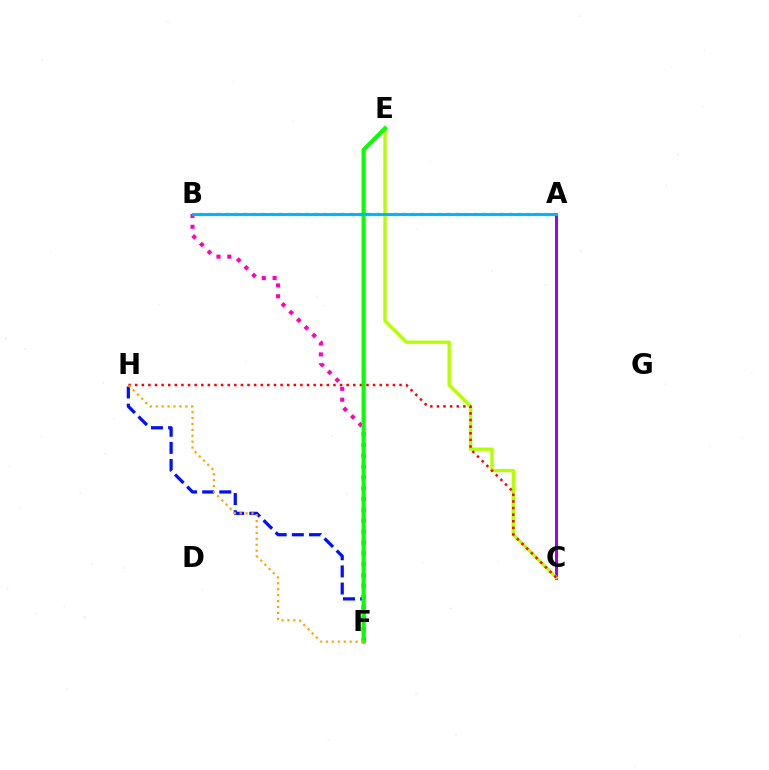{('A', 'B'): [{'color': '#00ff9d', 'line_style': 'dotted', 'thickness': 2.4}, {'color': '#00b5ff', 'line_style': 'solid', 'thickness': 2.14}], ('A', 'C'): [{'color': '#9b00ff', 'line_style': 'solid', 'thickness': 2.17}], ('C', 'E'): [{'color': '#b3ff00', 'line_style': 'solid', 'thickness': 2.4}], ('F', 'H'): [{'color': '#0010ff', 'line_style': 'dashed', 'thickness': 2.33}, {'color': '#ffa500', 'line_style': 'dotted', 'thickness': 1.61}], ('B', 'F'): [{'color': '#ff00bd', 'line_style': 'dotted', 'thickness': 2.94}], ('C', 'H'): [{'color': '#ff0000', 'line_style': 'dotted', 'thickness': 1.8}], ('E', 'F'): [{'color': '#08ff00', 'line_style': 'solid', 'thickness': 2.94}]}